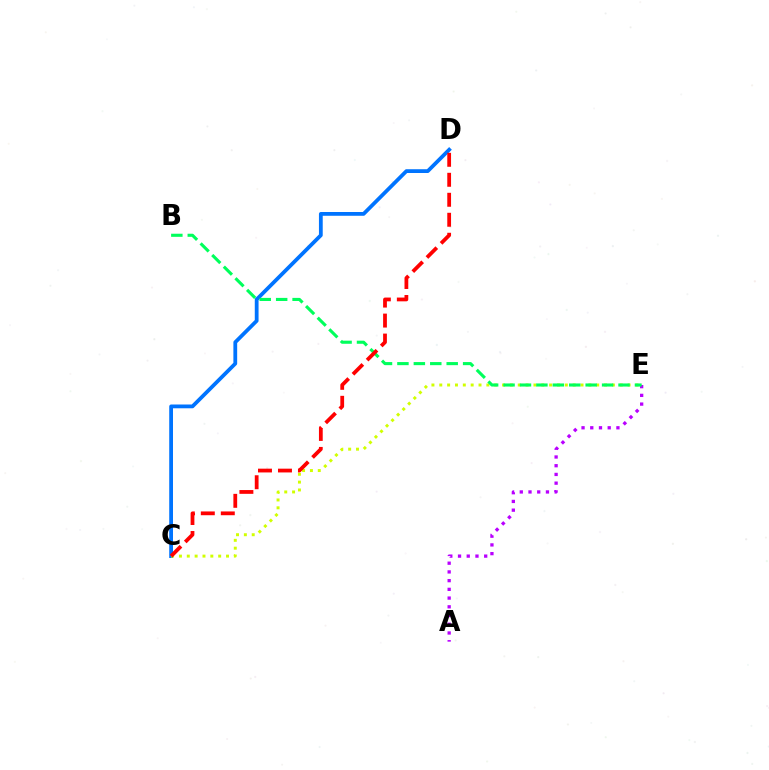{('A', 'E'): [{'color': '#b900ff', 'line_style': 'dotted', 'thickness': 2.37}], ('C', 'D'): [{'color': '#0074ff', 'line_style': 'solid', 'thickness': 2.72}, {'color': '#ff0000', 'line_style': 'dashed', 'thickness': 2.72}], ('C', 'E'): [{'color': '#d1ff00', 'line_style': 'dotted', 'thickness': 2.13}], ('B', 'E'): [{'color': '#00ff5c', 'line_style': 'dashed', 'thickness': 2.23}]}